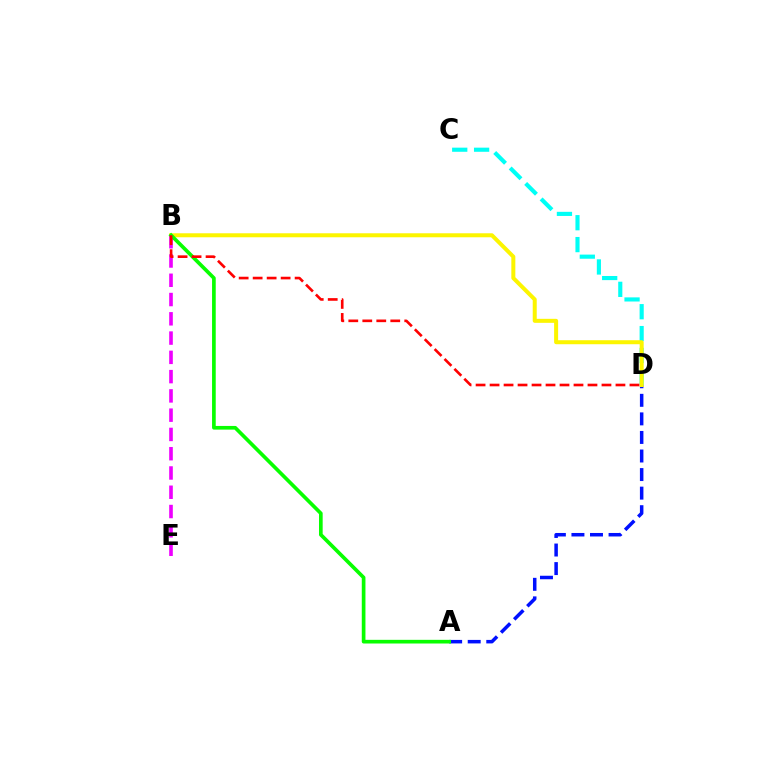{('A', 'D'): [{'color': '#0010ff', 'line_style': 'dashed', 'thickness': 2.52}], ('C', 'D'): [{'color': '#00fff6', 'line_style': 'dashed', 'thickness': 2.97}], ('B', 'D'): [{'color': '#fcf500', 'line_style': 'solid', 'thickness': 2.88}, {'color': '#ff0000', 'line_style': 'dashed', 'thickness': 1.9}], ('B', 'E'): [{'color': '#ee00ff', 'line_style': 'dashed', 'thickness': 2.62}], ('A', 'B'): [{'color': '#08ff00', 'line_style': 'solid', 'thickness': 2.64}]}